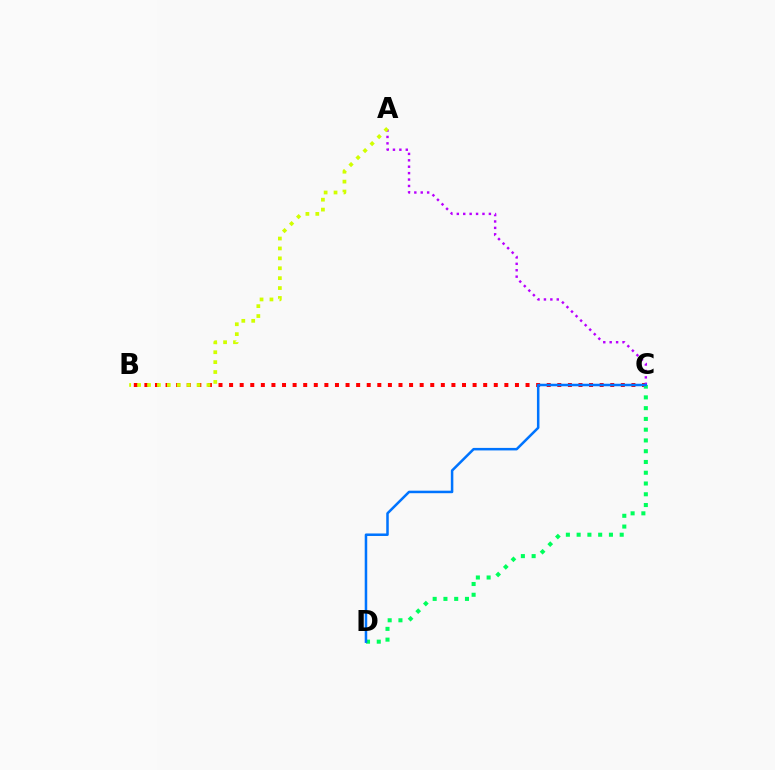{('B', 'C'): [{'color': '#ff0000', 'line_style': 'dotted', 'thickness': 2.88}], ('A', 'C'): [{'color': '#b900ff', 'line_style': 'dotted', 'thickness': 1.74}], ('A', 'B'): [{'color': '#d1ff00', 'line_style': 'dotted', 'thickness': 2.69}], ('C', 'D'): [{'color': '#00ff5c', 'line_style': 'dotted', 'thickness': 2.92}, {'color': '#0074ff', 'line_style': 'solid', 'thickness': 1.81}]}